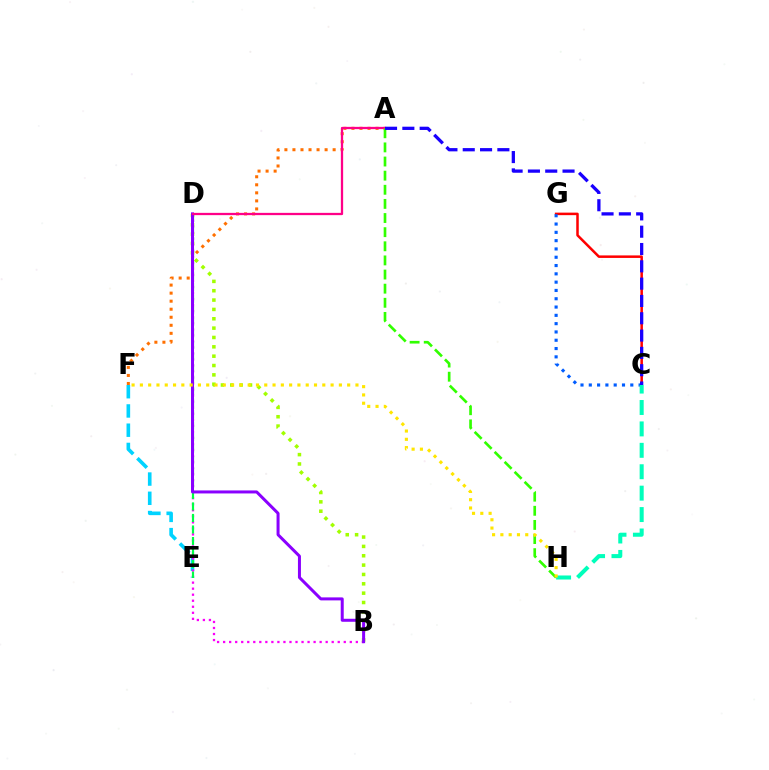{('E', 'F'): [{'color': '#00d3ff', 'line_style': 'dashed', 'thickness': 2.61}], ('B', 'D'): [{'color': '#fa00f9', 'line_style': 'dotted', 'thickness': 1.64}, {'color': '#a2ff00', 'line_style': 'dotted', 'thickness': 2.54}, {'color': '#8a00ff', 'line_style': 'solid', 'thickness': 2.16}], ('C', 'G'): [{'color': '#ff0000', 'line_style': 'solid', 'thickness': 1.81}, {'color': '#005dff', 'line_style': 'dotted', 'thickness': 2.26}], ('A', 'F'): [{'color': '#ff7000', 'line_style': 'dotted', 'thickness': 2.18}], ('D', 'E'): [{'color': '#00ff45', 'line_style': 'dashed', 'thickness': 1.57}], ('C', 'H'): [{'color': '#00ffbb', 'line_style': 'dashed', 'thickness': 2.91}], ('A', 'D'): [{'color': '#ff0088', 'line_style': 'solid', 'thickness': 1.64}], ('A', 'H'): [{'color': '#31ff00', 'line_style': 'dashed', 'thickness': 1.92}], ('A', 'C'): [{'color': '#1900ff', 'line_style': 'dashed', 'thickness': 2.35}], ('F', 'H'): [{'color': '#ffe600', 'line_style': 'dotted', 'thickness': 2.25}]}